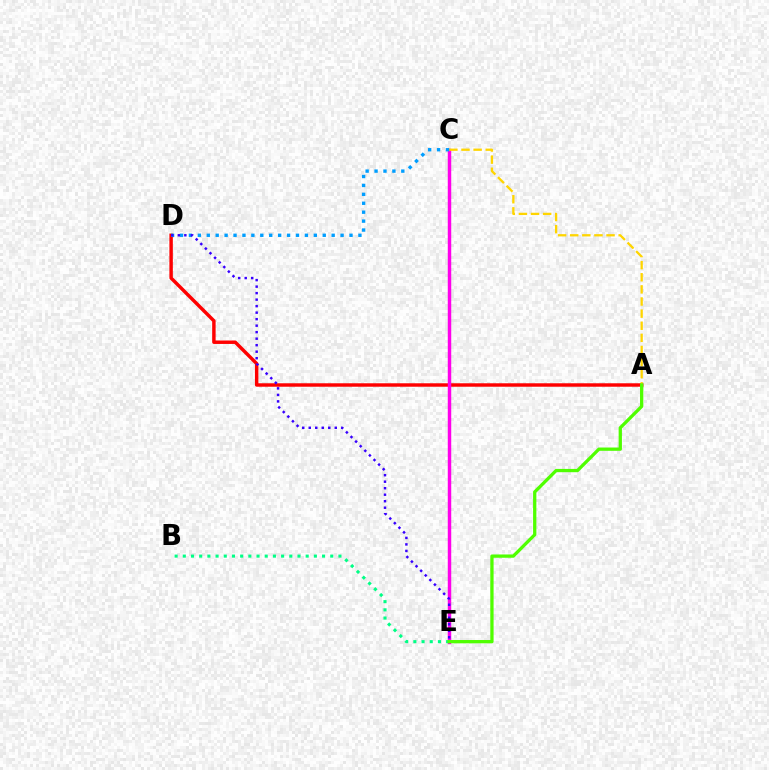{('A', 'D'): [{'color': '#ff0000', 'line_style': 'solid', 'thickness': 2.48}], ('C', 'E'): [{'color': '#ff00ed', 'line_style': 'solid', 'thickness': 2.48}], ('B', 'E'): [{'color': '#00ff86', 'line_style': 'dotted', 'thickness': 2.23}], ('A', 'C'): [{'color': '#ffd500', 'line_style': 'dashed', 'thickness': 1.65}], ('C', 'D'): [{'color': '#009eff', 'line_style': 'dotted', 'thickness': 2.42}], ('D', 'E'): [{'color': '#3700ff', 'line_style': 'dotted', 'thickness': 1.77}], ('A', 'E'): [{'color': '#4fff00', 'line_style': 'solid', 'thickness': 2.36}]}